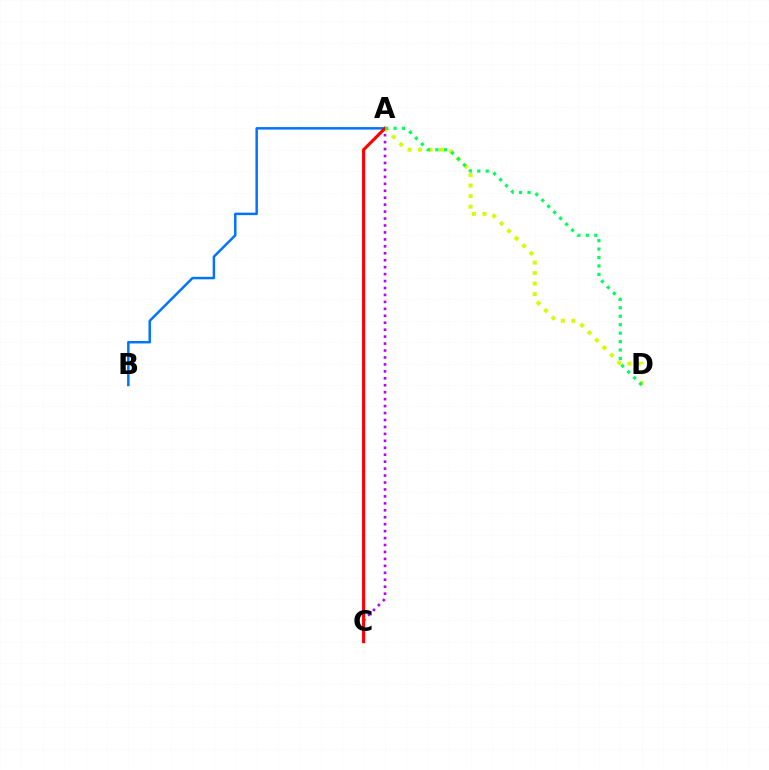{('A', 'B'): [{'color': '#0074ff', 'line_style': 'solid', 'thickness': 1.79}], ('A', 'D'): [{'color': '#d1ff00', 'line_style': 'dotted', 'thickness': 2.87}, {'color': '#00ff5c', 'line_style': 'dotted', 'thickness': 2.3}], ('A', 'C'): [{'color': '#b900ff', 'line_style': 'dotted', 'thickness': 1.89}, {'color': '#ff0000', 'line_style': 'solid', 'thickness': 2.25}]}